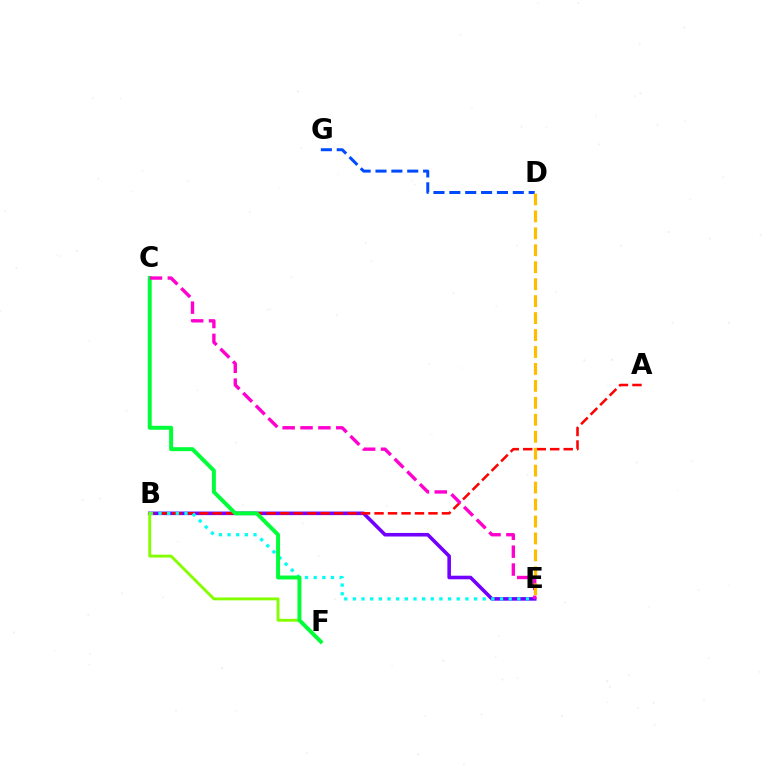{('B', 'E'): [{'color': '#7200ff', 'line_style': 'solid', 'thickness': 2.57}, {'color': '#00fff6', 'line_style': 'dotted', 'thickness': 2.35}], ('A', 'B'): [{'color': '#ff0000', 'line_style': 'dashed', 'thickness': 1.83}], ('B', 'F'): [{'color': '#84ff00', 'line_style': 'solid', 'thickness': 2.07}], ('C', 'F'): [{'color': '#00ff39', 'line_style': 'solid', 'thickness': 2.84}], ('D', 'G'): [{'color': '#004bff', 'line_style': 'dashed', 'thickness': 2.16}], ('C', 'E'): [{'color': '#ff00cf', 'line_style': 'dashed', 'thickness': 2.43}], ('D', 'E'): [{'color': '#ffbd00', 'line_style': 'dashed', 'thickness': 2.3}]}